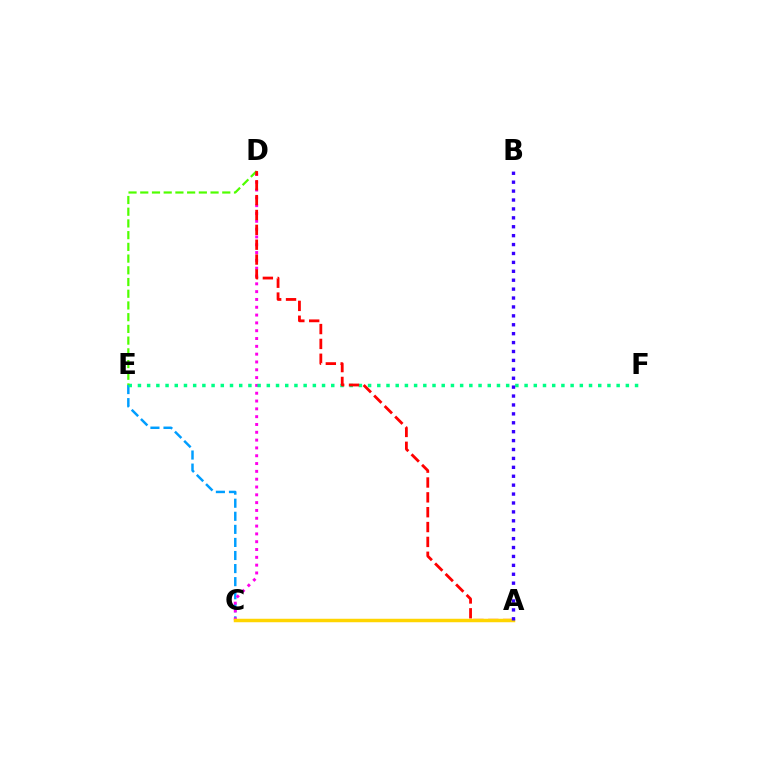{('C', 'E'): [{'color': '#009eff', 'line_style': 'dashed', 'thickness': 1.78}], ('C', 'D'): [{'color': '#ff00ed', 'line_style': 'dotted', 'thickness': 2.12}], ('E', 'F'): [{'color': '#00ff86', 'line_style': 'dotted', 'thickness': 2.5}], ('D', 'E'): [{'color': '#4fff00', 'line_style': 'dashed', 'thickness': 1.59}], ('A', 'D'): [{'color': '#ff0000', 'line_style': 'dashed', 'thickness': 2.02}], ('A', 'C'): [{'color': '#ffd500', 'line_style': 'solid', 'thickness': 2.5}], ('A', 'B'): [{'color': '#3700ff', 'line_style': 'dotted', 'thickness': 2.42}]}